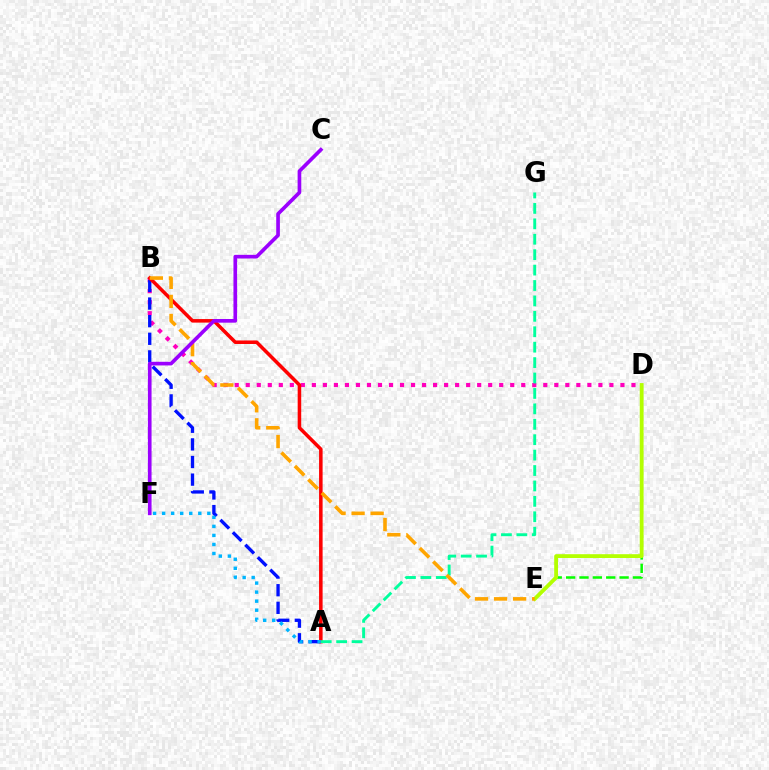{('B', 'D'): [{'color': '#ff00bd', 'line_style': 'dotted', 'thickness': 2.99}], ('A', 'B'): [{'color': '#0010ff', 'line_style': 'dashed', 'thickness': 2.39}, {'color': '#ff0000', 'line_style': 'solid', 'thickness': 2.54}], ('D', 'E'): [{'color': '#08ff00', 'line_style': 'dashed', 'thickness': 1.82}, {'color': '#b3ff00', 'line_style': 'solid', 'thickness': 2.76}], ('A', 'G'): [{'color': '#00ff9d', 'line_style': 'dashed', 'thickness': 2.09}], ('A', 'F'): [{'color': '#00b5ff', 'line_style': 'dotted', 'thickness': 2.46}], ('B', 'E'): [{'color': '#ffa500', 'line_style': 'dashed', 'thickness': 2.59}], ('C', 'F'): [{'color': '#9b00ff', 'line_style': 'solid', 'thickness': 2.64}]}